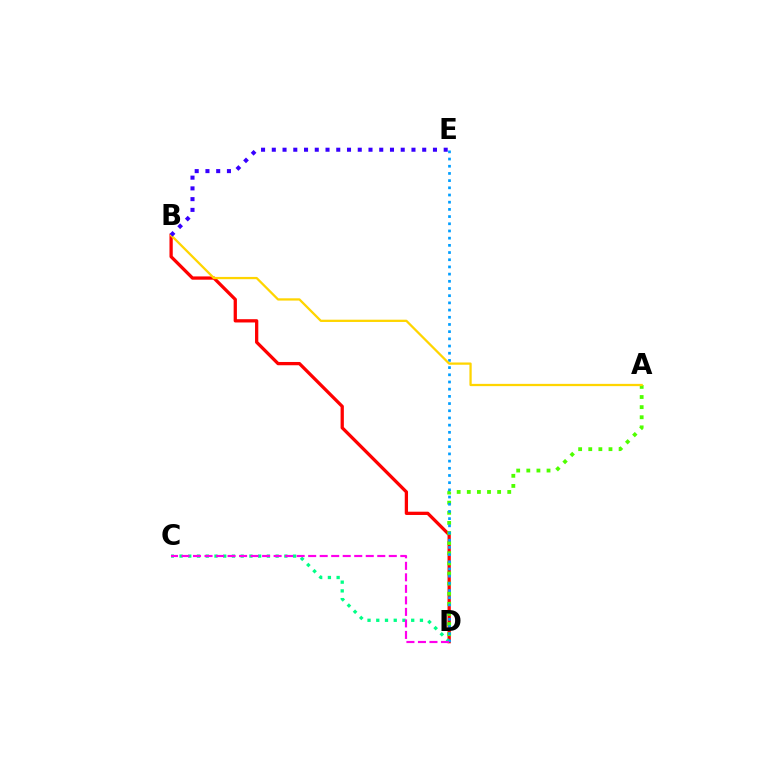{('B', 'D'): [{'color': '#ff0000', 'line_style': 'solid', 'thickness': 2.36}], ('A', 'D'): [{'color': '#4fff00', 'line_style': 'dotted', 'thickness': 2.75}], ('C', 'D'): [{'color': '#00ff86', 'line_style': 'dotted', 'thickness': 2.37}, {'color': '#ff00ed', 'line_style': 'dashed', 'thickness': 1.56}], ('D', 'E'): [{'color': '#009eff', 'line_style': 'dotted', 'thickness': 1.95}], ('A', 'B'): [{'color': '#ffd500', 'line_style': 'solid', 'thickness': 1.63}], ('B', 'E'): [{'color': '#3700ff', 'line_style': 'dotted', 'thickness': 2.92}]}